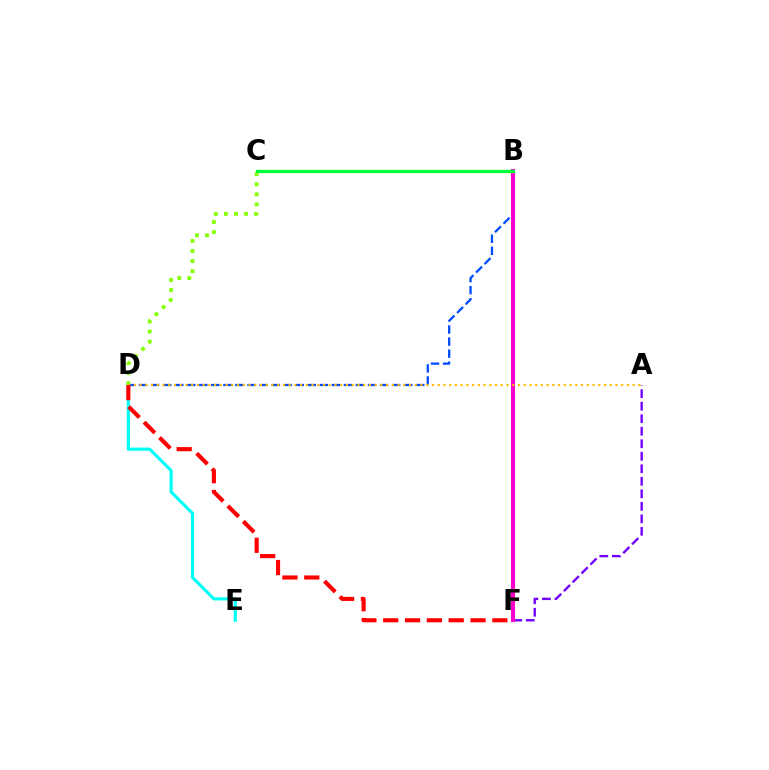{('B', 'D'): [{'color': '#004bff', 'line_style': 'dashed', 'thickness': 1.64}], ('A', 'F'): [{'color': '#7200ff', 'line_style': 'dashed', 'thickness': 1.7}], ('D', 'E'): [{'color': '#00fff6', 'line_style': 'solid', 'thickness': 2.28}], ('B', 'F'): [{'color': '#ff00cf', 'line_style': 'solid', 'thickness': 2.93}], ('C', 'D'): [{'color': '#84ff00', 'line_style': 'dotted', 'thickness': 2.74}], ('A', 'D'): [{'color': '#ffbd00', 'line_style': 'dotted', 'thickness': 1.56}], ('D', 'F'): [{'color': '#ff0000', 'line_style': 'dashed', 'thickness': 2.97}], ('B', 'C'): [{'color': '#00ff39', 'line_style': 'solid', 'thickness': 2.37}]}